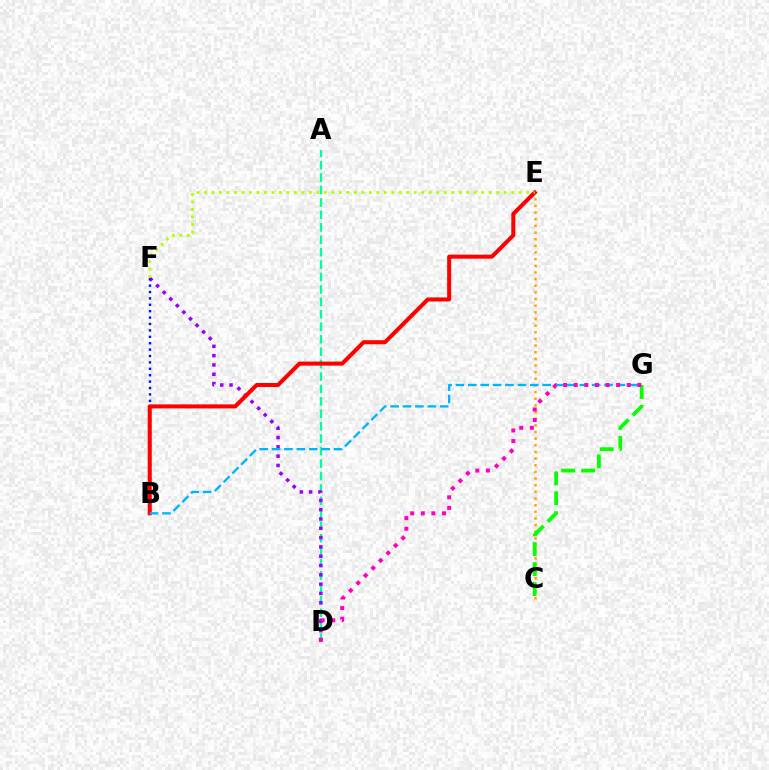{('A', 'D'): [{'color': '#00ff9d', 'line_style': 'dashed', 'thickness': 1.69}], ('C', 'E'): [{'color': '#ffa500', 'line_style': 'dotted', 'thickness': 1.81}], ('D', 'F'): [{'color': '#9b00ff', 'line_style': 'dotted', 'thickness': 2.53}], ('C', 'G'): [{'color': '#08ff00', 'line_style': 'dashed', 'thickness': 2.71}], ('B', 'F'): [{'color': '#0010ff', 'line_style': 'dotted', 'thickness': 1.74}], ('B', 'E'): [{'color': '#ff0000', 'line_style': 'solid', 'thickness': 2.91}], ('B', 'G'): [{'color': '#00b5ff', 'line_style': 'dashed', 'thickness': 1.68}], ('D', 'G'): [{'color': '#ff00bd', 'line_style': 'dotted', 'thickness': 2.88}], ('E', 'F'): [{'color': '#b3ff00', 'line_style': 'dotted', 'thickness': 2.04}]}